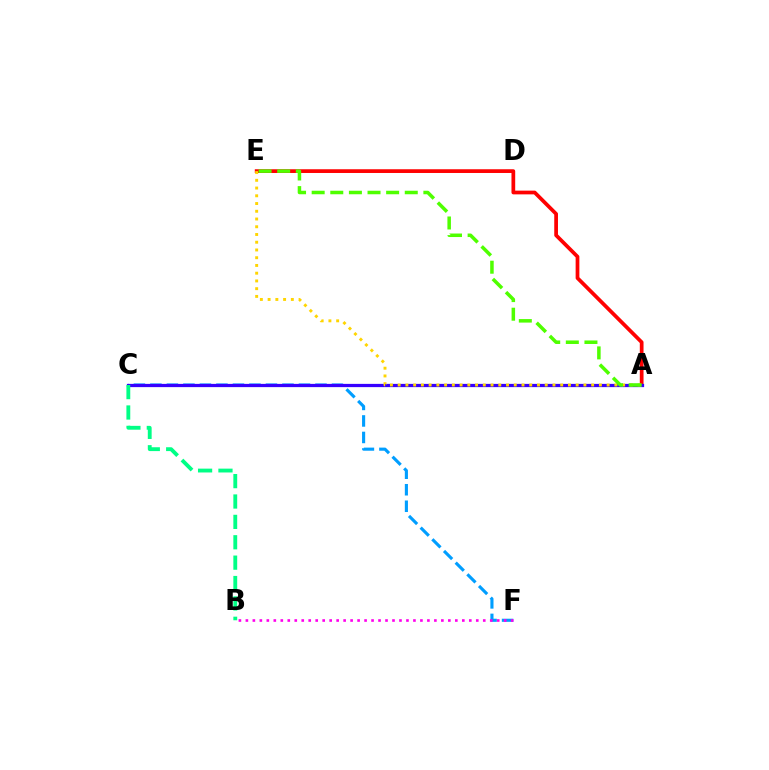{('C', 'F'): [{'color': '#009eff', 'line_style': 'dashed', 'thickness': 2.24}], ('A', 'E'): [{'color': '#ff0000', 'line_style': 'solid', 'thickness': 2.69}, {'color': '#ffd500', 'line_style': 'dotted', 'thickness': 2.1}, {'color': '#4fff00', 'line_style': 'dashed', 'thickness': 2.53}], ('A', 'C'): [{'color': '#3700ff', 'line_style': 'solid', 'thickness': 2.33}], ('B', 'F'): [{'color': '#ff00ed', 'line_style': 'dotted', 'thickness': 1.9}], ('B', 'C'): [{'color': '#00ff86', 'line_style': 'dashed', 'thickness': 2.77}]}